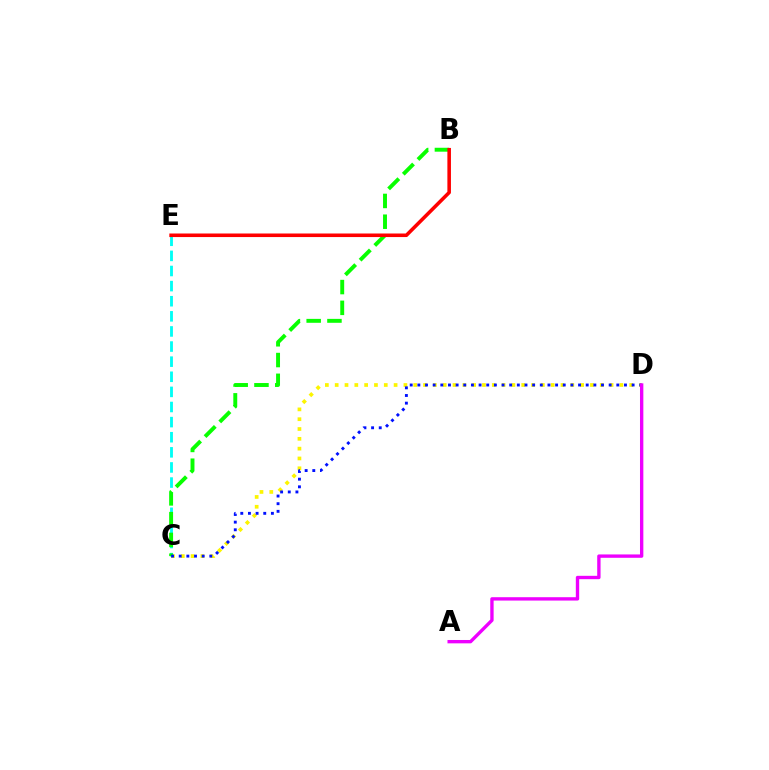{('C', 'E'): [{'color': '#00fff6', 'line_style': 'dashed', 'thickness': 2.05}], ('C', 'D'): [{'color': '#fcf500', 'line_style': 'dotted', 'thickness': 2.67}, {'color': '#0010ff', 'line_style': 'dotted', 'thickness': 2.08}], ('B', 'C'): [{'color': '#08ff00', 'line_style': 'dashed', 'thickness': 2.82}], ('B', 'E'): [{'color': '#ff0000', 'line_style': 'solid', 'thickness': 2.57}], ('A', 'D'): [{'color': '#ee00ff', 'line_style': 'solid', 'thickness': 2.42}]}